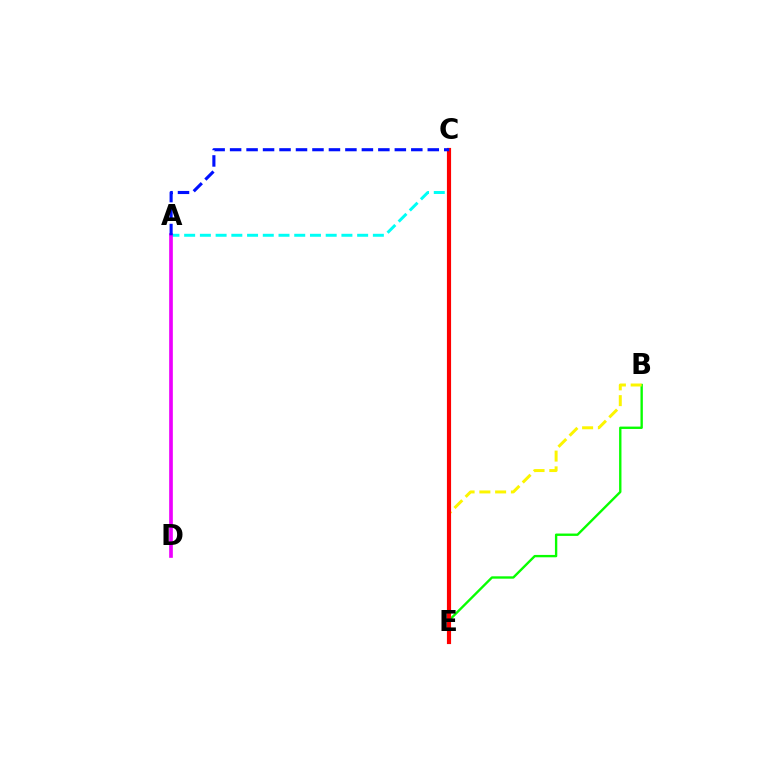{('A', 'C'): [{'color': '#00fff6', 'line_style': 'dashed', 'thickness': 2.14}, {'color': '#0010ff', 'line_style': 'dashed', 'thickness': 2.24}], ('B', 'E'): [{'color': '#08ff00', 'line_style': 'solid', 'thickness': 1.7}, {'color': '#fcf500', 'line_style': 'dashed', 'thickness': 2.14}], ('A', 'D'): [{'color': '#ee00ff', 'line_style': 'solid', 'thickness': 2.64}], ('C', 'E'): [{'color': '#ff0000', 'line_style': 'solid', 'thickness': 2.99}]}